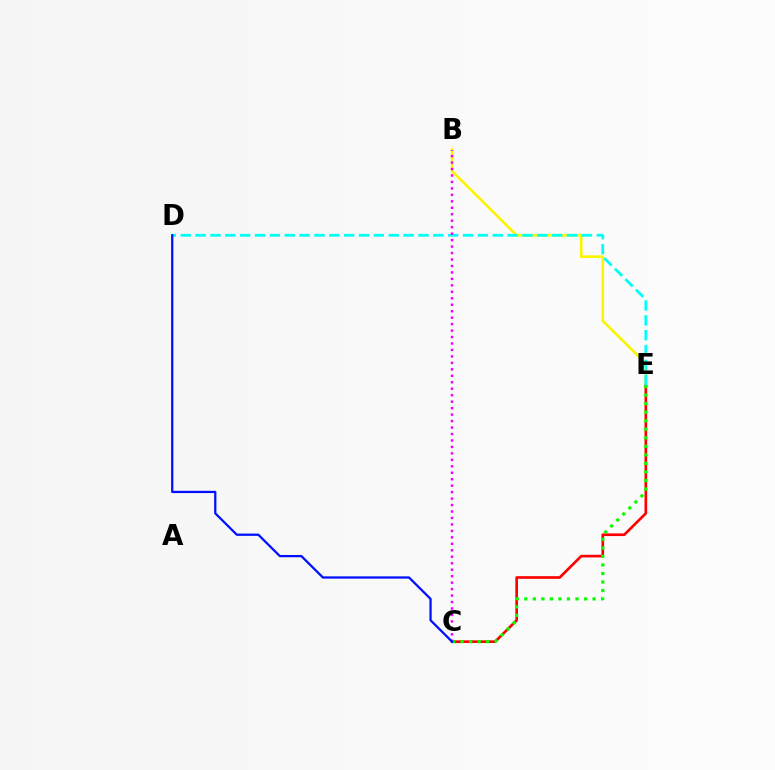{('B', 'E'): [{'color': '#fcf500', 'line_style': 'solid', 'thickness': 1.91}], ('C', 'E'): [{'color': '#ff0000', 'line_style': 'solid', 'thickness': 1.92}, {'color': '#08ff00', 'line_style': 'dotted', 'thickness': 2.32}], ('D', 'E'): [{'color': '#00fff6', 'line_style': 'dashed', 'thickness': 2.02}], ('B', 'C'): [{'color': '#ee00ff', 'line_style': 'dotted', 'thickness': 1.76}], ('C', 'D'): [{'color': '#0010ff', 'line_style': 'solid', 'thickness': 1.63}]}